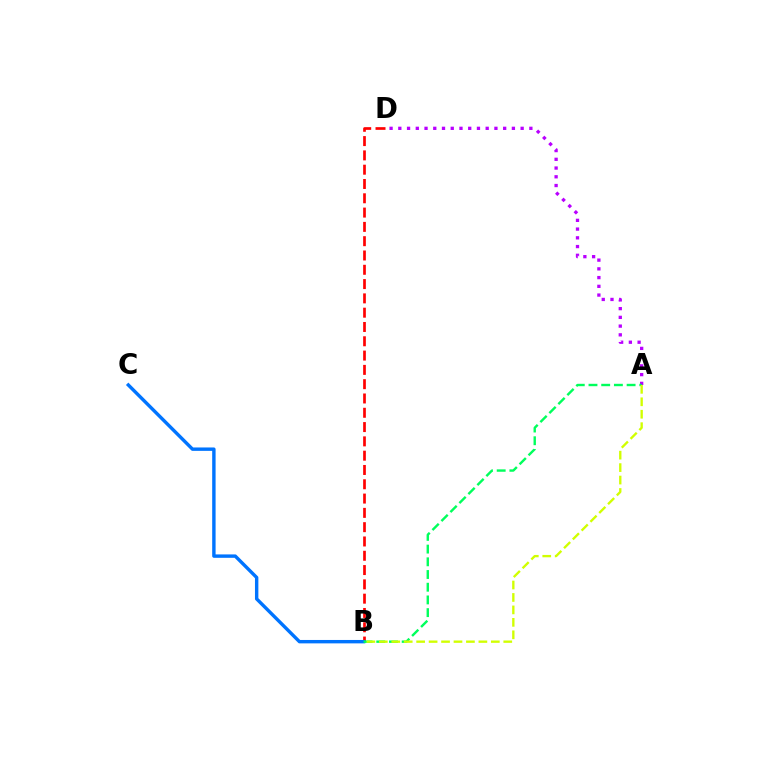{('A', 'D'): [{'color': '#b900ff', 'line_style': 'dotted', 'thickness': 2.37}], ('B', 'D'): [{'color': '#ff0000', 'line_style': 'dashed', 'thickness': 1.94}], ('B', 'C'): [{'color': '#0074ff', 'line_style': 'solid', 'thickness': 2.45}], ('A', 'B'): [{'color': '#00ff5c', 'line_style': 'dashed', 'thickness': 1.73}, {'color': '#d1ff00', 'line_style': 'dashed', 'thickness': 1.69}]}